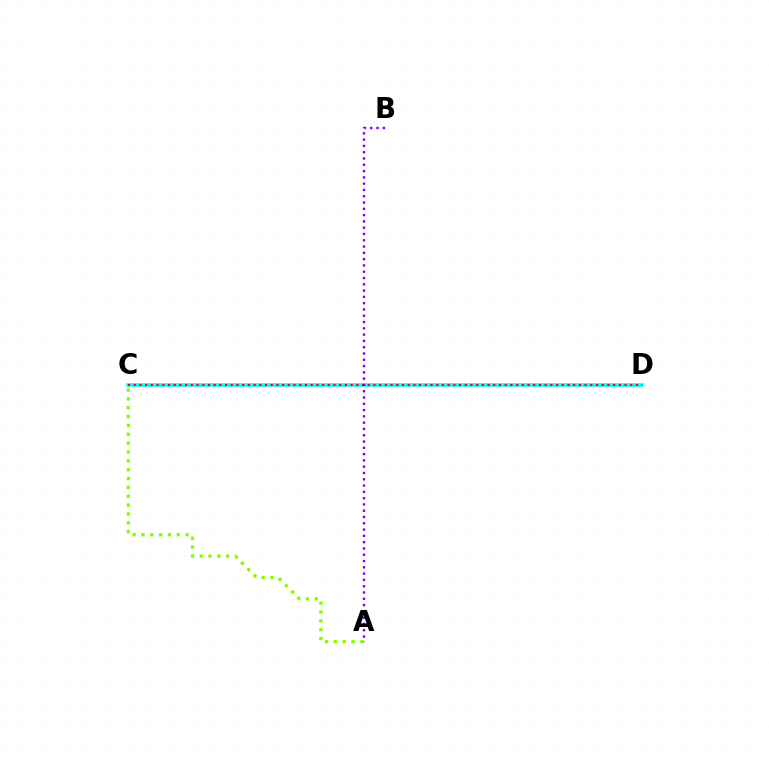{('C', 'D'): [{'color': '#00fff6', 'line_style': 'solid', 'thickness': 2.53}, {'color': '#ff0000', 'line_style': 'dotted', 'thickness': 1.55}], ('A', 'C'): [{'color': '#84ff00', 'line_style': 'dotted', 'thickness': 2.4}], ('A', 'B'): [{'color': '#7200ff', 'line_style': 'dotted', 'thickness': 1.71}]}